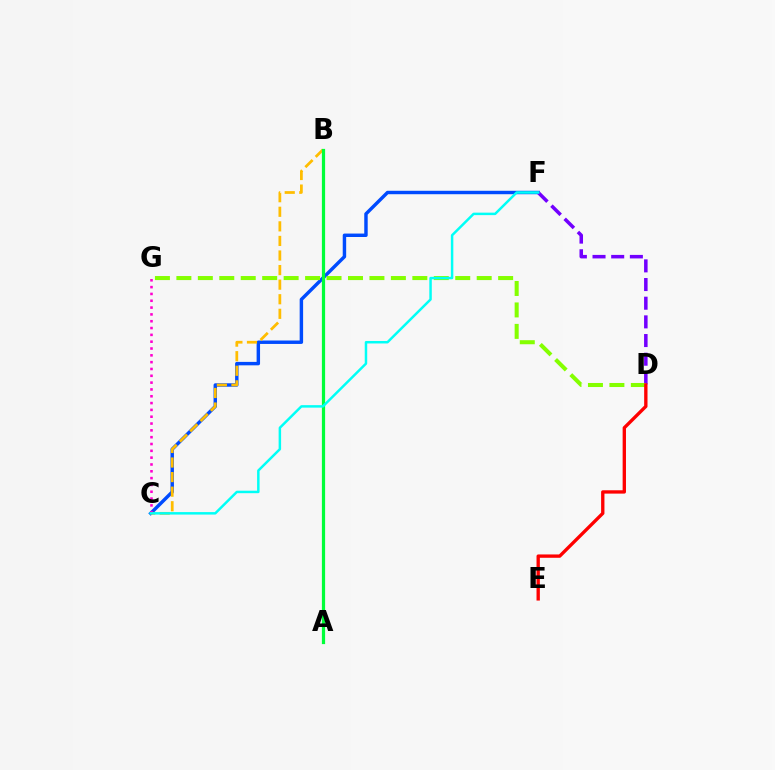{('C', 'F'): [{'color': '#004bff', 'line_style': 'solid', 'thickness': 2.47}, {'color': '#00fff6', 'line_style': 'solid', 'thickness': 1.79}], ('B', 'C'): [{'color': '#ffbd00', 'line_style': 'dashed', 'thickness': 1.98}], ('A', 'B'): [{'color': '#00ff39', 'line_style': 'solid', 'thickness': 2.32}], ('D', 'F'): [{'color': '#7200ff', 'line_style': 'dashed', 'thickness': 2.54}], ('D', 'G'): [{'color': '#84ff00', 'line_style': 'dashed', 'thickness': 2.91}], ('C', 'G'): [{'color': '#ff00cf', 'line_style': 'dotted', 'thickness': 1.85}], ('D', 'E'): [{'color': '#ff0000', 'line_style': 'solid', 'thickness': 2.4}]}